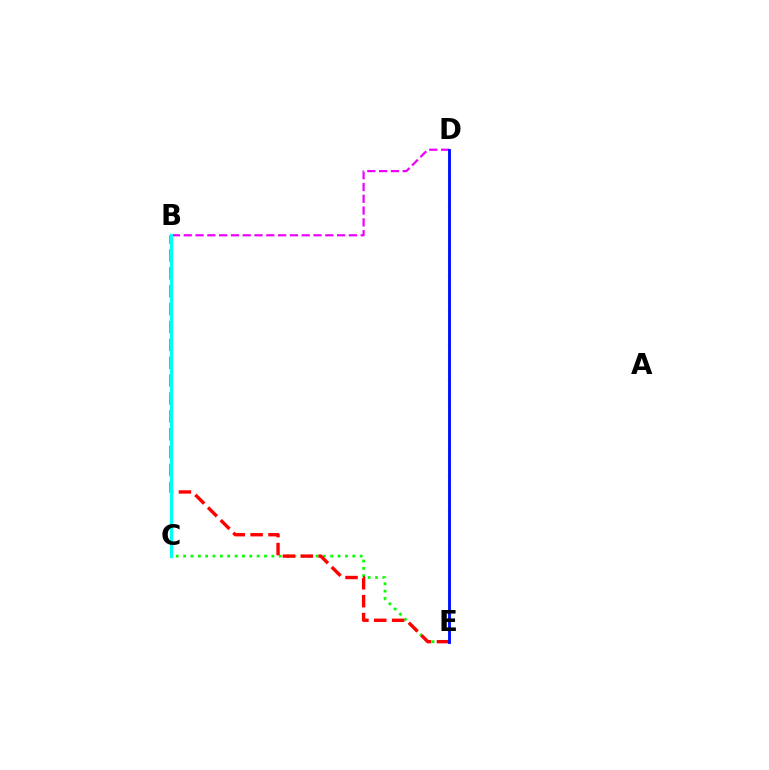{('C', 'E'): [{'color': '#08ff00', 'line_style': 'dotted', 'thickness': 2.0}], ('D', 'E'): [{'color': '#fcf500', 'line_style': 'dotted', 'thickness': 2.36}, {'color': '#0010ff', 'line_style': 'solid', 'thickness': 2.08}], ('B', 'E'): [{'color': '#ff0000', 'line_style': 'dashed', 'thickness': 2.43}], ('B', 'D'): [{'color': '#ee00ff', 'line_style': 'dashed', 'thickness': 1.6}], ('B', 'C'): [{'color': '#00fff6', 'line_style': 'solid', 'thickness': 2.32}]}